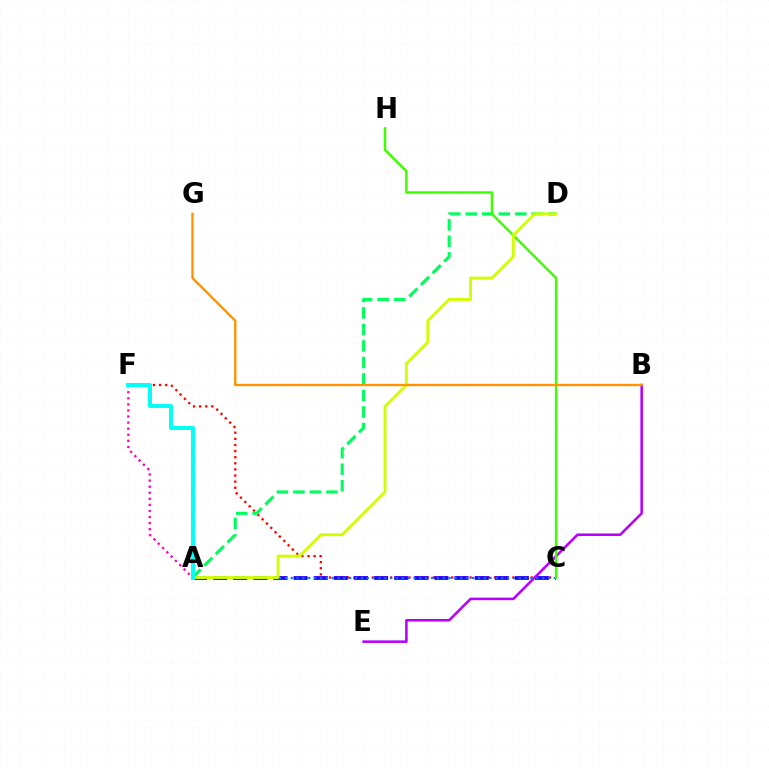{('C', 'F'): [{'color': '#ff0000', 'line_style': 'dotted', 'thickness': 1.66}], ('A', 'C'): [{'color': '#2500ff', 'line_style': 'dashed', 'thickness': 2.73}, {'color': '#0074ff', 'line_style': 'dotted', 'thickness': 1.59}], ('B', 'E'): [{'color': '#b900ff', 'line_style': 'solid', 'thickness': 1.84}], ('A', 'D'): [{'color': '#00ff5c', 'line_style': 'dashed', 'thickness': 2.24}, {'color': '#d1ff00', 'line_style': 'solid', 'thickness': 2.06}], ('C', 'H'): [{'color': '#3dff00', 'line_style': 'solid', 'thickness': 1.78}], ('B', 'G'): [{'color': '#ff9400', 'line_style': 'solid', 'thickness': 1.69}], ('A', 'F'): [{'color': '#ff00ac', 'line_style': 'dotted', 'thickness': 1.65}, {'color': '#00fff6', 'line_style': 'solid', 'thickness': 2.86}]}